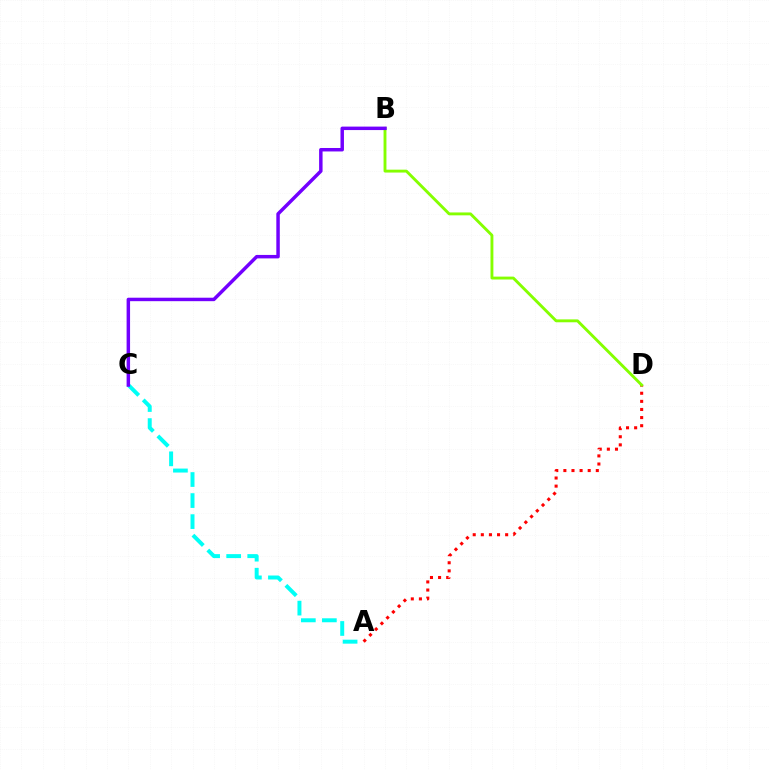{('A', 'D'): [{'color': '#ff0000', 'line_style': 'dotted', 'thickness': 2.2}], ('B', 'D'): [{'color': '#84ff00', 'line_style': 'solid', 'thickness': 2.08}], ('A', 'C'): [{'color': '#00fff6', 'line_style': 'dashed', 'thickness': 2.86}], ('B', 'C'): [{'color': '#7200ff', 'line_style': 'solid', 'thickness': 2.49}]}